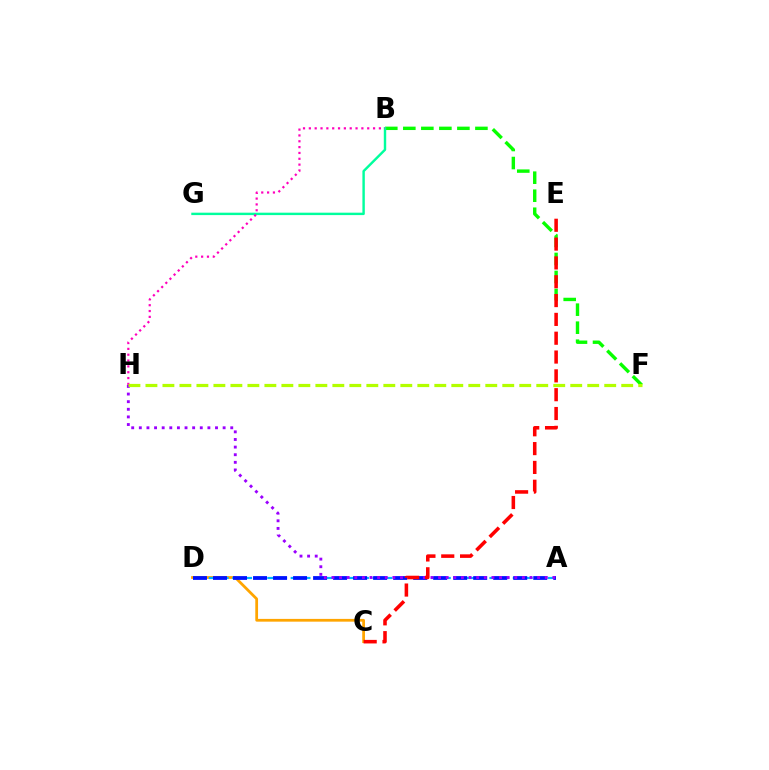{('B', 'F'): [{'color': '#08ff00', 'line_style': 'dashed', 'thickness': 2.45}], ('C', 'D'): [{'color': '#ffa500', 'line_style': 'solid', 'thickness': 1.98}], ('A', 'D'): [{'color': '#00b5ff', 'line_style': 'dashed', 'thickness': 1.59}, {'color': '#0010ff', 'line_style': 'dashed', 'thickness': 2.72}], ('B', 'G'): [{'color': '#00ff9d', 'line_style': 'solid', 'thickness': 1.74}], ('B', 'H'): [{'color': '#ff00bd', 'line_style': 'dotted', 'thickness': 1.59}], ('A', 'H'): [{'color': '#9b00ff', 'line_style': 'dotted', 'thickness': 2.07}], ('C', 'E'): [{'color': '#ff0000', 'line_style': 'dashed', 'thickness': 2.56}], ('F', 'H'): [{'color': '#b3ff00', 'line_style': 'dashed', 'thickness': 2.31}]}